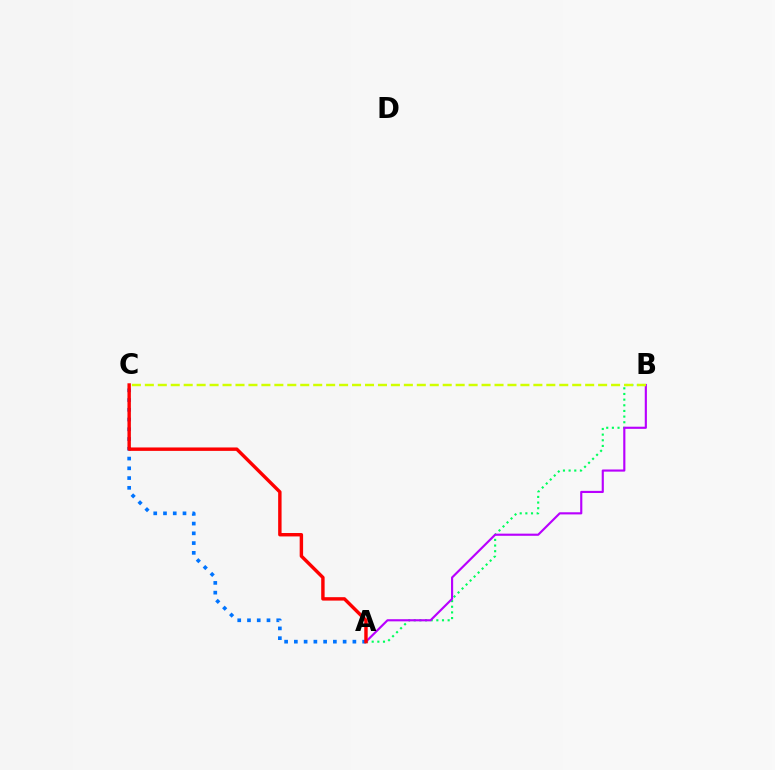{('A', 'B'): [{'color': '#00ff5c', 'line_style': 'dotted', 'thickness': 1.54}, {'color': '#b900ff', 'line_style': 'solid', 'thickness': 1.54}], ('A', 'C'): [{'color': '#0074ff', 'line_style': 'dotted', 'thickness': 2.65}, {'color': '#ff0000', 'line_style': 'solid', 'thickness': 2.46}], ('B', 'C'): [{'color': '#d1ff00', 'line_style': 'dashed', 'thickness': 1.76}]}